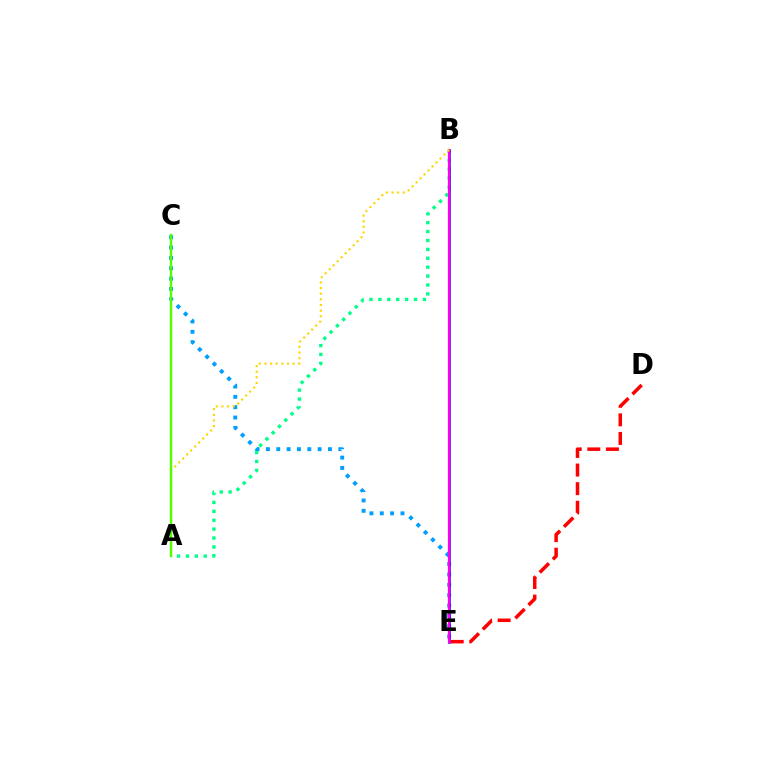{('C', 'E'): [{'color': '#009eff', 'line_style': 'dotted', 'thickness': 2.81}], ('A', 'B'): [{'color': '#00ff86', 'line_style': 'dotted', 'thickness': 2.42}, {'color': '#ffd500', 'line_style': 'dotted', 'thickness': 1.53}], ('B', 'E'): [{'color': '#3700ff', 'line_style': 'solid', 'thickness': 1.83}, {'color': '#ff00ed', 'line_style': 'solid', 'thickness': 1.6}], ('D', 'E'): [{'color': '#ff0000', 'line_style': 'dashed', 'thickness': 2.53}], ('A', 'C'): [{'color': '#4fff00', 'line_style': 'solid', 'thickness': 1.74}]}